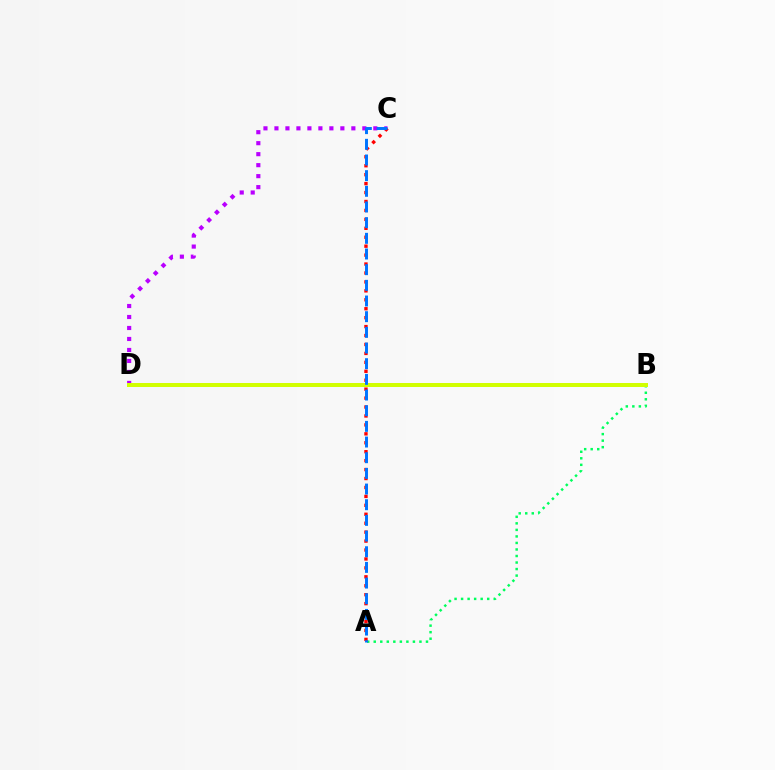{('A', 'B'): [{'color': '#00ff5c', 'line_style': 'dotted', 'thickness': 1.77}], ('C', 'D'): [{'color': '#b900ff', 'line_style': 'dotted', 'thickness': 2.99}], ('A', 'C'): [{'color': '#ff0000', 'line_style': 'dotted', 'thickness': 2.43}, {'color': '#0074ff', 'line_style': 'dashed', 'thickness': 2.13}], ('B', 'D'): [{'color': '#d1ff00', 'line_style': 'solid', 'thickness': 2.86}]}